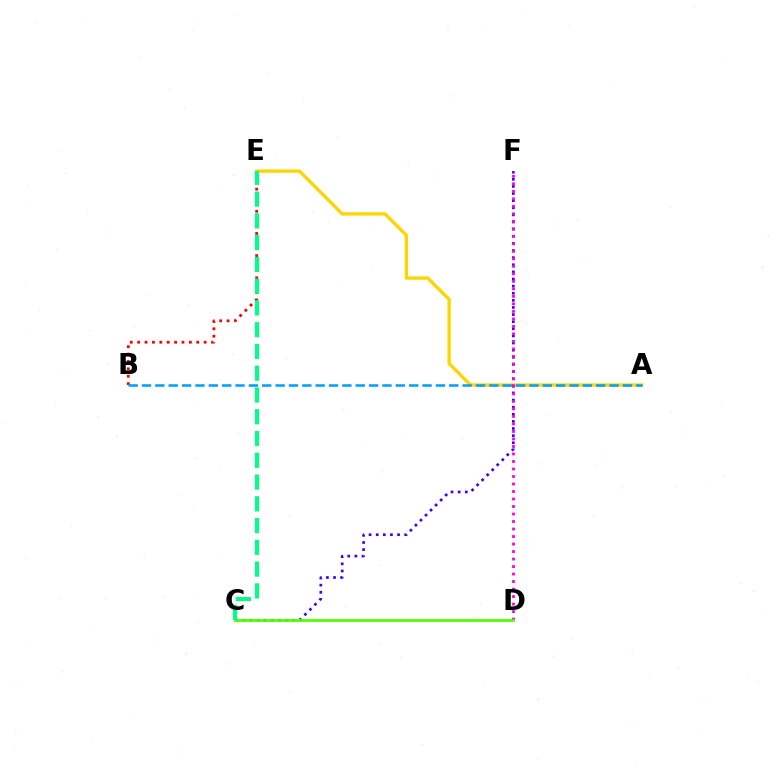{('A', 'E'): [{'color': '#ffd500', 'line_style': 'solid', 'thickness': 2.4}], ('C', 'F'): [{'color': '#3700ff', 'line_style': 'dotted', 'thickness': 1.93}], ('B', 'E'): [{'color': '#ff0000', 'line_style': 'dotted', 'thickness': 2.01}], ('D', 'F'): [{'color': '#ff00ed', 'line_style': 'dotted', 'thickness': 2.04}], ('C', 'D'): [{'color': '#4fff00', 'line_style': 'solid', 'thickness': 1.99}], ('A', 'B'): [{'color': '#009eff', 'line_style': 'dashed', 'thickness': 1.81}], ('C', 'E'): [{'color': '#00ff86', 'line_style': 'dashed', 'thickness': 2.96}]}